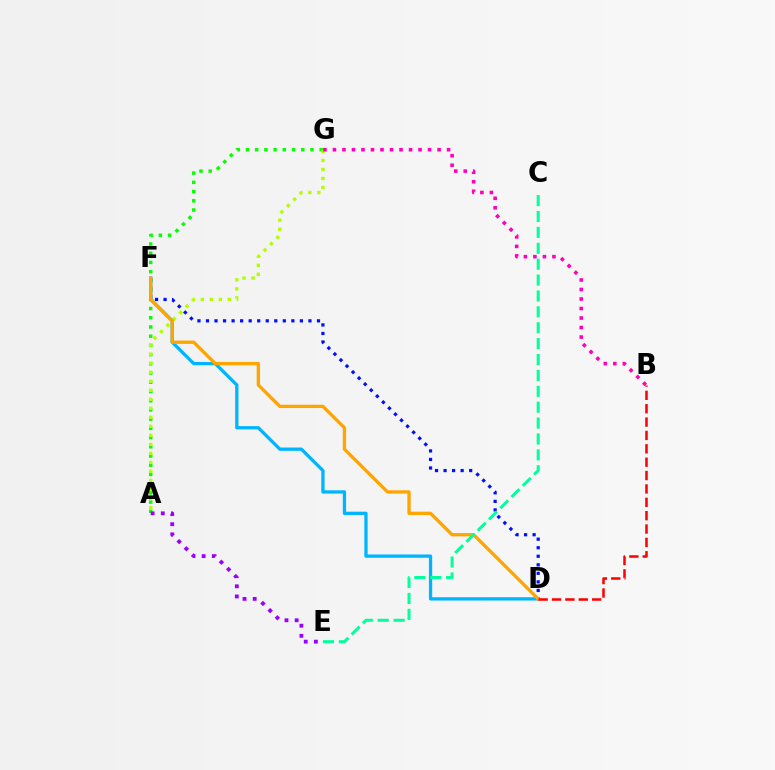{('A', 'G'): [{'color': '#08ff00', 'line_style': 'dotted', 'thickness': 2.5}, {'color': '#b3ff00', 'line_style': 'dotted', 'thickness': 2.45}], ('D', 'F'): [{'color': '#0010ff', 'line_style': 'dotted', 'thickness': 2.32}, {'color': '#00b5ff', 'line_style': 'solid', 'thickness': 2.37}, {'color': '#ffa500', 'line_style': 'solid', 'thickness': 2.39}], ('B', 'G'): [{'color': '#ff00bd', 'line_style': 'dotted', 'thickness': 2.58}], ('A', 'E'): [{'color': '#9b00ff', 'line_style': 'dotted', 'thickness': 2.76}], ('B', 'D'): [{'color': '#ff0000', 'line_style': 'dashed', 'thickness': 1.82}], ('C', 'E'): [{'color': '#00ff9d', 'line_style': 'dashed', 'thickness': 2.16}]}